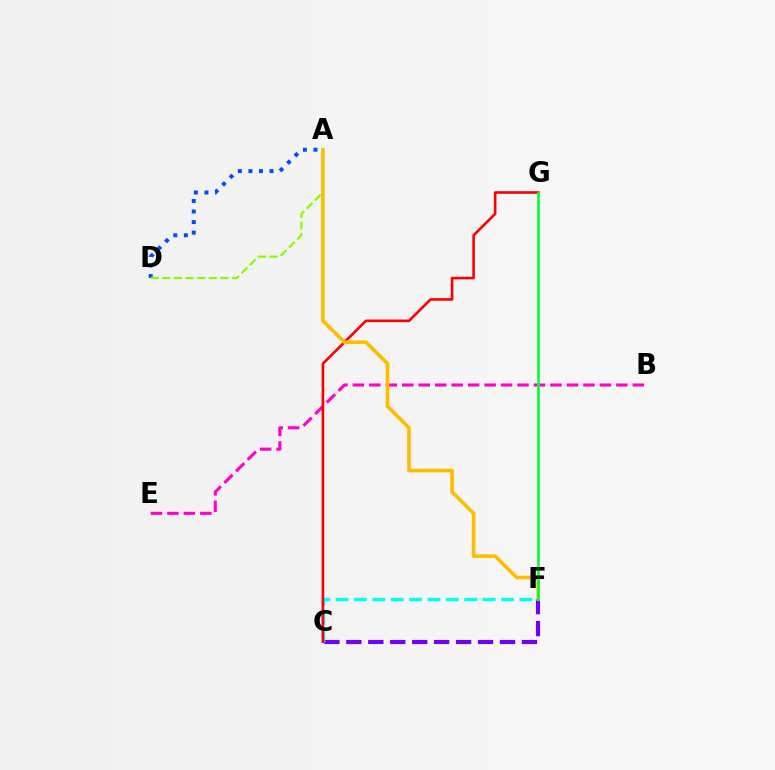{('C', 'F'): [{'color': '#7200ff', 'line_style': 'dashed', 'thickness': 2.98}, {'color': '#00fff6', 'line_style': 'dashed', 'thickness': 2.5}], ('B', 'E'): [{'color': '#ff00cf', 'line_style': 'dashed', 'thickness': 2.24}], ('A', 'D'): [{'color': '#004bff', 'line_style': 'dotted', 'thickness': 2.87}, {'color': '#84ff00', 'line_style': 'dashed', 'thickness': 1.58}], ('C', 'G'): [{'color': '#ff0000', 'line_style': 'solid', 'thickness': 1.89}], ('A', 'F'): [{'color': '#ffbd00', 'line_style': 'solid', 'thickness': 2.62}], ('F', 'G'): [{'color': '#00ff39', 'line_style': 'solid', 'thickness': 1.89}]}